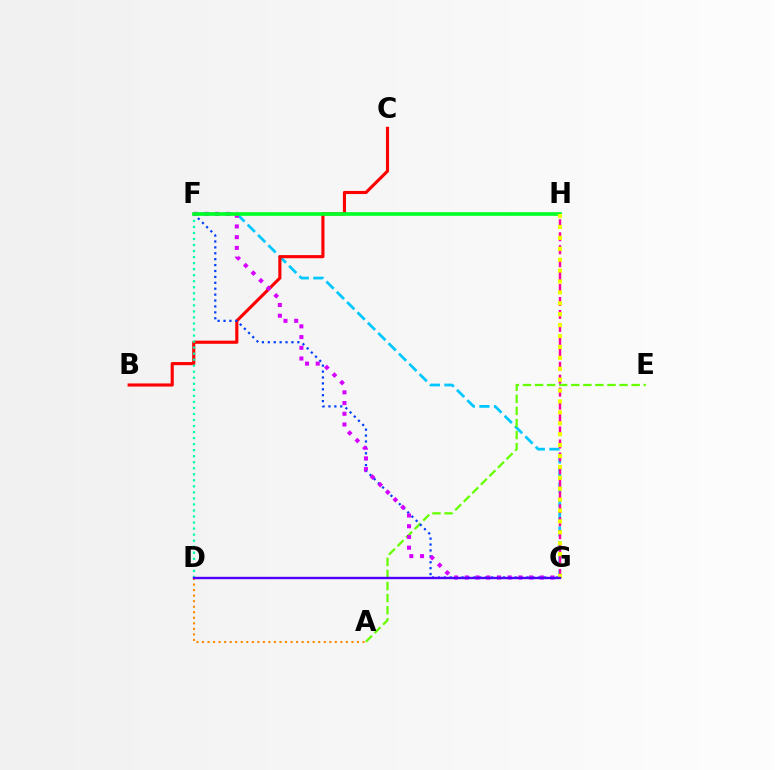{('F', 'G'): [{'color': '#00c7ff', 'line_style': 'dashed', 'thickness': 1.98}, {'color': '#003fff', 'line_style': 'dotted', 'thickness': 1.6}, {'color': '#d600ff', 'line_style': 'dotted', 'thickness': 2.91}], ('A', 'D'): [{'color': '#ff8800', 'line_style': 'dotted', 'thickness': 1.5}], ('B', 'C'): [{'color': '#ff0000', 'line_style': 'solid', 'thickness': 2.25}], ('G', 'H'): [{'color': '#ff00a0', 'line_style': 'dashed', 'thickness': 1.76}, {'color': '#eeff00', 'line_style': 'dotted', 'thickness': 2.96}], ('A', 'E'): [{'color': '#66ff00', 'line_style': 'dashed', 'thickness': 1.64}], ('D', 'F'): [{'color': '#00ffaf', 'line_style': 'dotted', 'thickness': 1.64}], ('F', 'H'): [{'color': '#00ff27', 'line_style': 'solid', 'thickness': 2.62}], ('D', 'G'): [{'color': '#4f00ff', 'line_style': 'solid', 'thickness': 1.72}]}